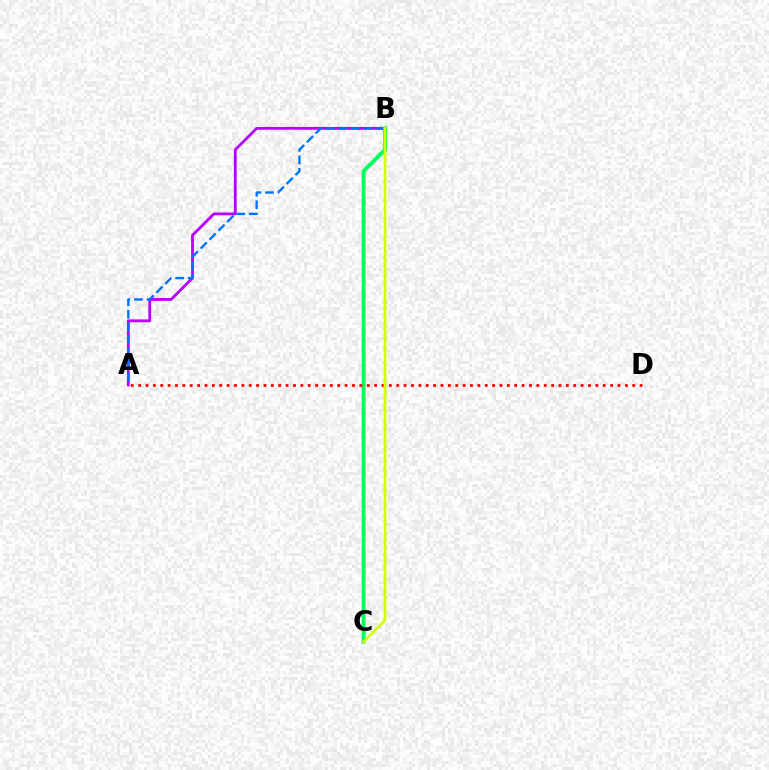{('A', 'B'): [{'color': '#b900ff', 'line_style': 'solid', 'thickness': 2.01}, {'color': '#0074ff', 'line_style': 'dashed', 'thickness': 1.7}], ('B', 'C'): [{'color': '#00ff5c', 'line_style': 'solid', 'thickness': 2.79}, {'color': '#d1ff00', 'line_style': 'solid', 'thickness': 1.91}], ('A', 'D'): [{'color': '#ff0000', 'line_style': 'dotted', 'thickness': 2.0}]}